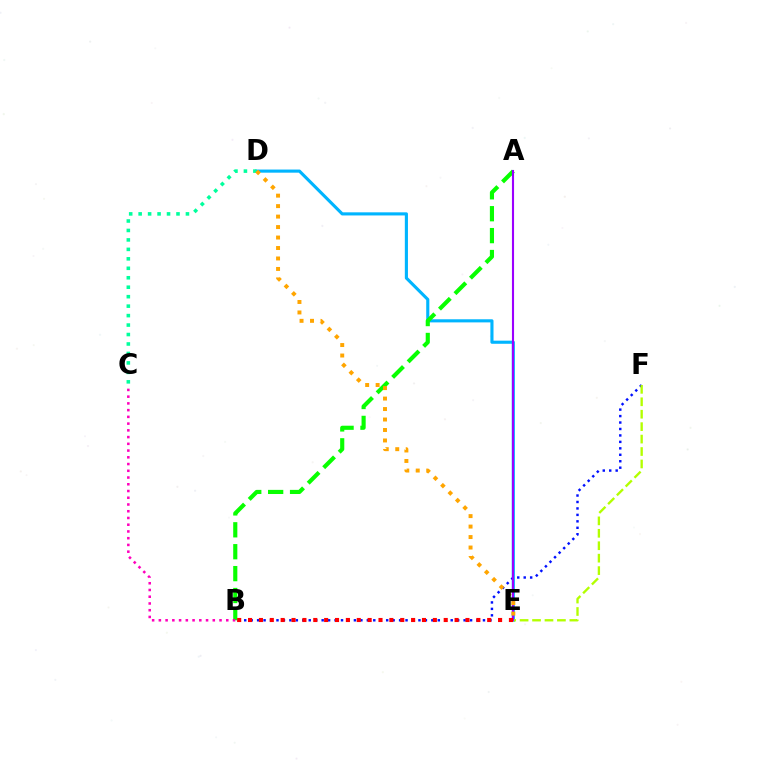{('D', 'E'): [{'color': '#00b5ff', 'line_style': 'solid', 'thickness': 2.25}, {'color': '#ffa500', 'line_style': 'dotted', 'thickness': 2.85}], ('A', 'B'): [{'color': '#08ff00', 'line_style': 'dashed', 'thickness': 2.98}], ('C', 'D'): [{'color': '#00ff9d', 'line_style': 'dotted', 'thickness': 2.57}], ('B', 'F'): [{'color': '#0010ff', 'line_style': 'dotted', 'thickness': 1.75}], ('B', 'C'): [{'color': '#ff00bd', 'line_style': 'dotted', 'thickness': 1.83}], ('E', 'F'): [{'color': '#b3ff00', 'line_style': 'dashed', 'thickness': 1.69}], ('A', 'E'): [{'color': '#9b00ff', 'line_style': 'solid', 'thickness': 1.52}], ('B', 'E'): [{'color': '#ff0000', 'line_style': 'dotted', 'thickness': 2.95}]}